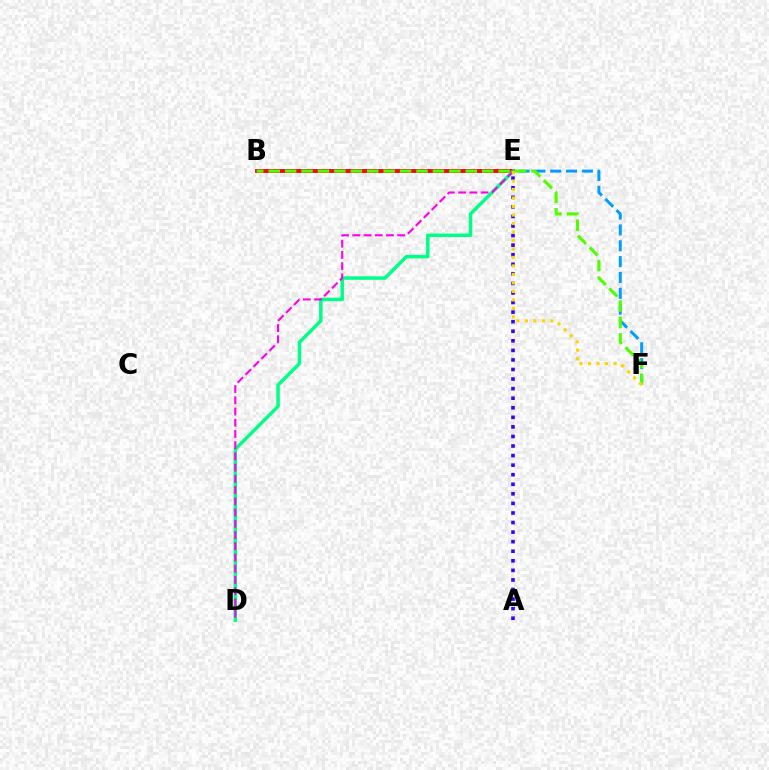{('B', 'E'): [{'color': '#ff0000', 'line_style': 'solid', 'thickness': 2.78}], ('E', 'F'): [{'color': '#009eff', 'line_style': 'dashed', 'thickness': 2.15}, {'color': '#ffd500', 'line_style': 'dotted', 'thickness': 2.31}], ('D', 'E'): [{'color': '#00ff86', 'line_style': 'solid', 'thickness': 2.51}, {'color': '#ff00ed', 'line_style': 'dashed', 'thickness': 1.53}], ('A', 'E'): [{'color': '#3700ff', 'line_style': 'dotted', 'thickness': 2.6}], ('B', 'F'): [{'color': '#4fff00', 'line_style': 'dashed', 'thickness': 2.23}]}